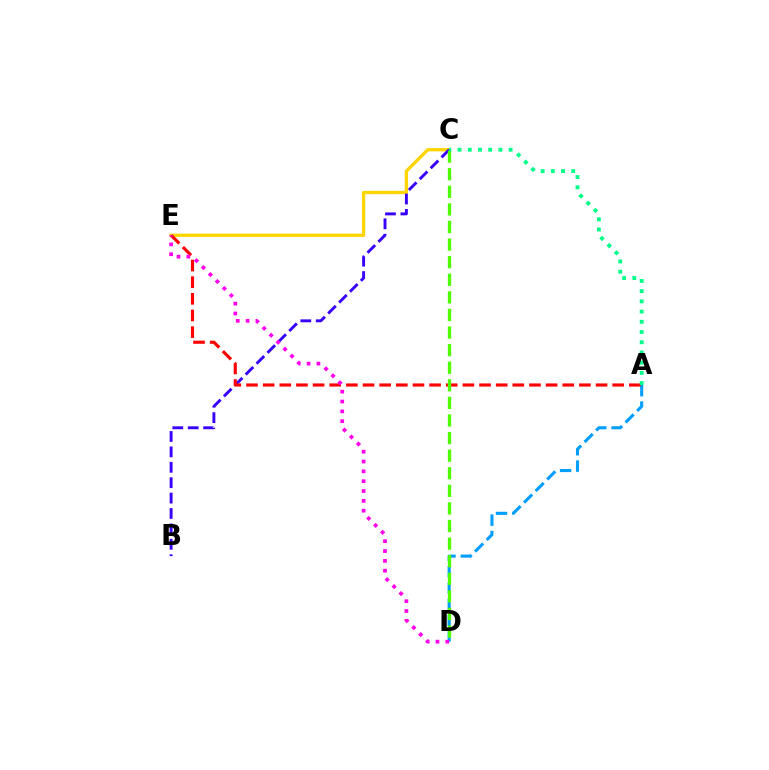{('C', 'E'): [{'color': '#ffd500', 'line_style': 'solid', 'thickness': 2.38}], ('B', 'C'): [{'color': '#3700ff', 'line_style': 'dashed', 'thickness': 2.09}], ('A', 'D'): [{'color': '#009eff', 'line_style': 'dashed', 'thickness': 2.22}], ('A', 'E'): [{'color': '#ff0000', 'line_style': 'dashed', 'thickness': 2.26}], ('D', 'E'): [{'color': '#ff00ed', 'line_style': 'dotted', 'thickness': 2.67}], ('C', 'D'): [{'color': '#4fff00', 'line_style': 'dashed', 'thickness': 2.39}], ('A', 'C'): [{'color': '#00ff86', 'line_style': 'dotted', 'thickness': 2.77}]}